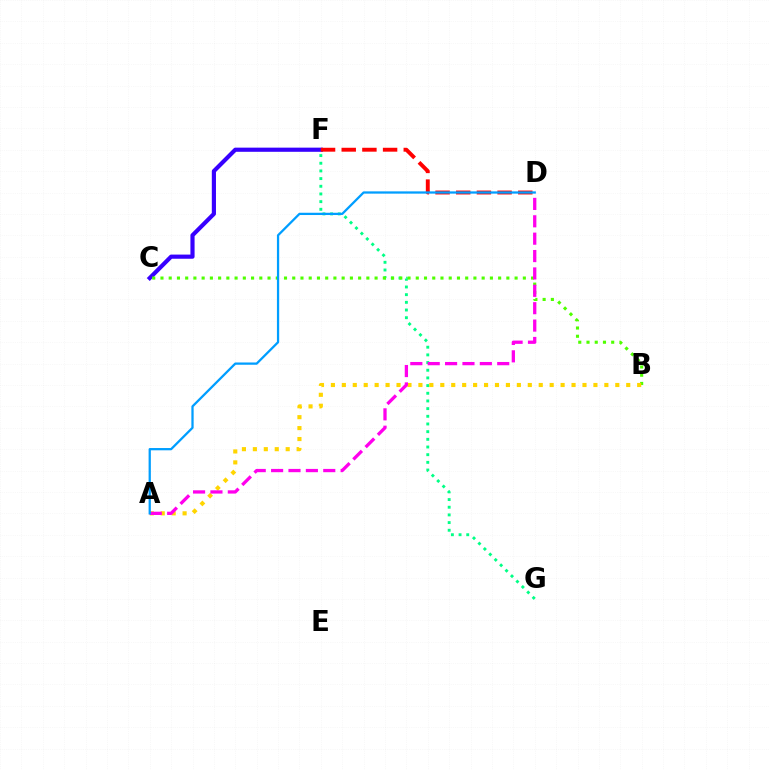{('F', 'G'): [{'color': '#00ff86', 'line_style': 'dotted', 'thickness': 2.09}], ('C', 'F'): [{'color': '#3700ff', 'line_style': 'solid', 'thickness': 2.99}], ('B', 'C'): [{'color': '#4fff00', 'line_style': 'dotted', 'thickness': 2.24}], ('A', 'B'): [{'color': '#ffd500', 'line_style': 'dotted', 'thickness': 2.97}], ('A', 'D'): [{'color': '#ff00ed', 'line_style': 'dashed', 'thickness': 2.36}, {'color': '#009eff', 'line_style': 'solid', 'thickness': 1.63}], ('D', 'F'): [{'color': '#ff0000', 'line_style': 'dashed', 'thickness': 2.81}]}